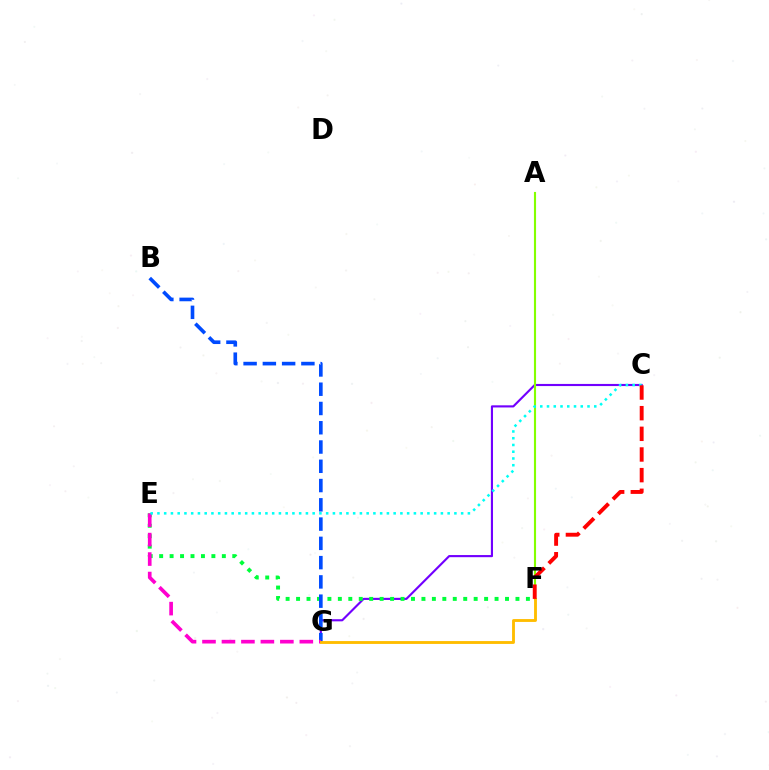{('C', 'G'): [{'color': '#7200ff', 'line_style': 'solid', 'thickness': 1.54}], ('E', 'F'): [{'color': '#00ff39', 'line_style': 'dotted', 'thickness': 2.84}], ('B', 'G'): [{'color': '#004bff', 'line_style': 'dashed', 'thickness': 2.62}], ('A', 'F'): [{'color': '#84ff00', 'line_style': 'solid', 'thickness': 1.53}], ('E', 'G'): [{'color': '#ff00cf', 'line_style': 'dashed', 'thickness': 2.64}], ('C', 'E'): [{'color': '#00fff6', 'line_style': 'dotted', 'thickness': 1.83}], ('F', 'G'): [{'color': '#ffbd00', 'line_style': 'solid', 'thickness': 2.06}], ('C', 'F'): [{'color': '#ff0000', 'line_style': 'dashed', 'thickness': 2.81}]}